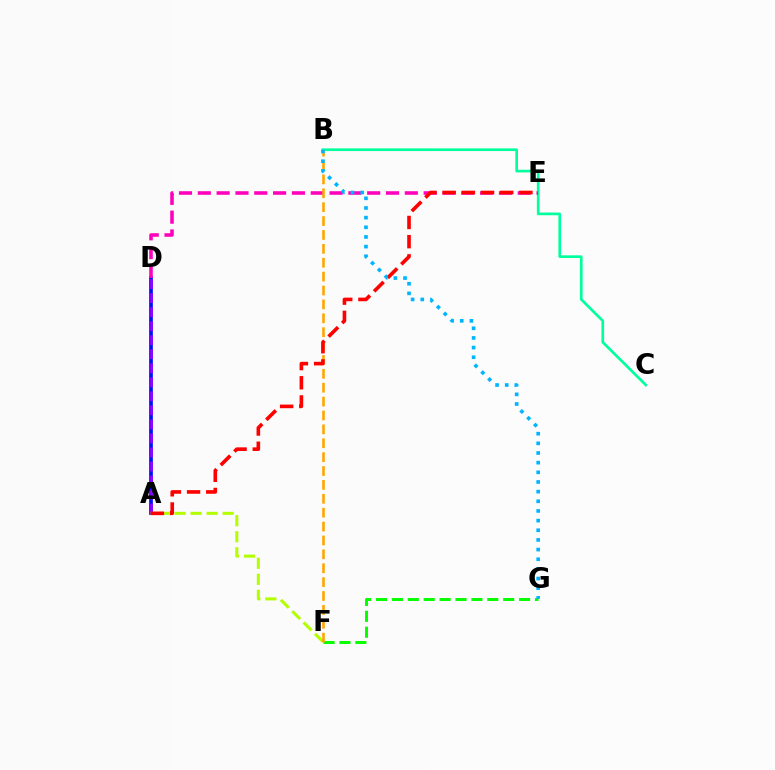{('A', 'D'): [{'color': '#0010ff', 'line_style': 'solid', 'thickness': 2.67}, {'color': '#9b00ff', 'line_style': 'dashed', 'thickness': 1.91}], ('F', 'G'): [{'color': '#08ff00', 'line_style': 'dashed', 'thickness': 2.16}], ('B', 'C'): [{'color': '#00ff9d', 'line_style': 'solid', 'thickness': 1.92}], ('A', 'F'): [{'color': '#b3ff00', 'line_style': 'dashed', 'thickness': 2.18}], ('D', 'E'): [{'color': '#ff00bd', 'line_style': 'dashed', 'thickness': 2.56}], ('B', 'F'): [{'color': '#ffa500', 'line_style': 'dashed', 'thickness': 1.89}], ('A', 'E'): [{'color': '#ff0000', 'line_style': 'dashed', 'thickness': 2.61}], ('B', 'G'): [{'color': '#00b5ff', 'line_style': 'dotted', 'thickness': 2.62}]}